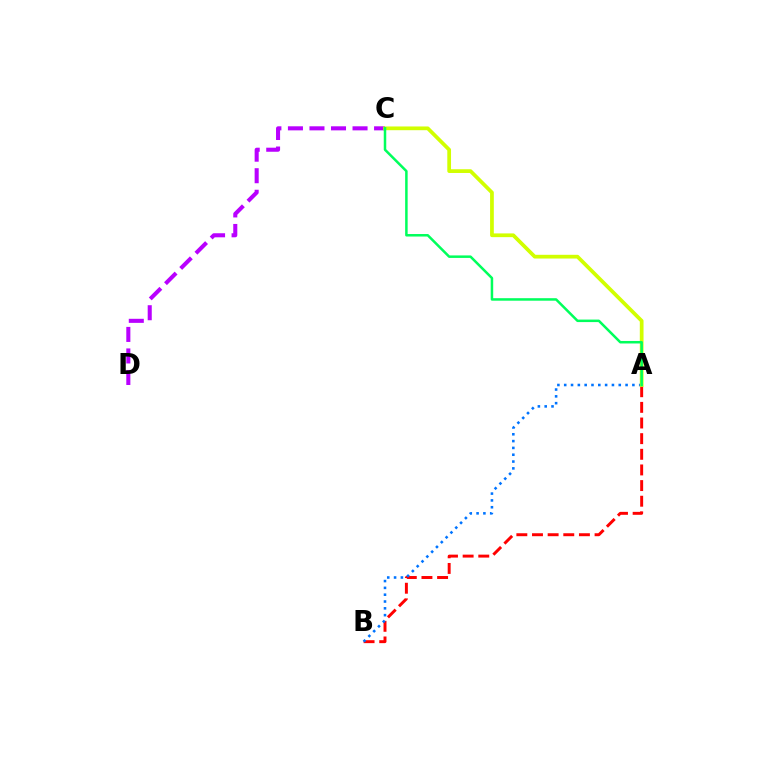{('C', 'D'): [{'color': '#b900ff', 'line_style': 'dashed', 'thickness': 2.93}], ('A', 'B'): [{'color': '#ff0000', 'line_style': 'dashed', 'thickness': 2.13}, {'color': '#0074ff', 'line_style': 'dotted', 'thickness': 1.85}], ('A', 'C'): [{'color': '#d1ff00', 'line_style': 'solid', 'thickness': 2.69}, {'color': '#00ff5c', 'line_style': 'solid', 'thickness': 1.81}]}